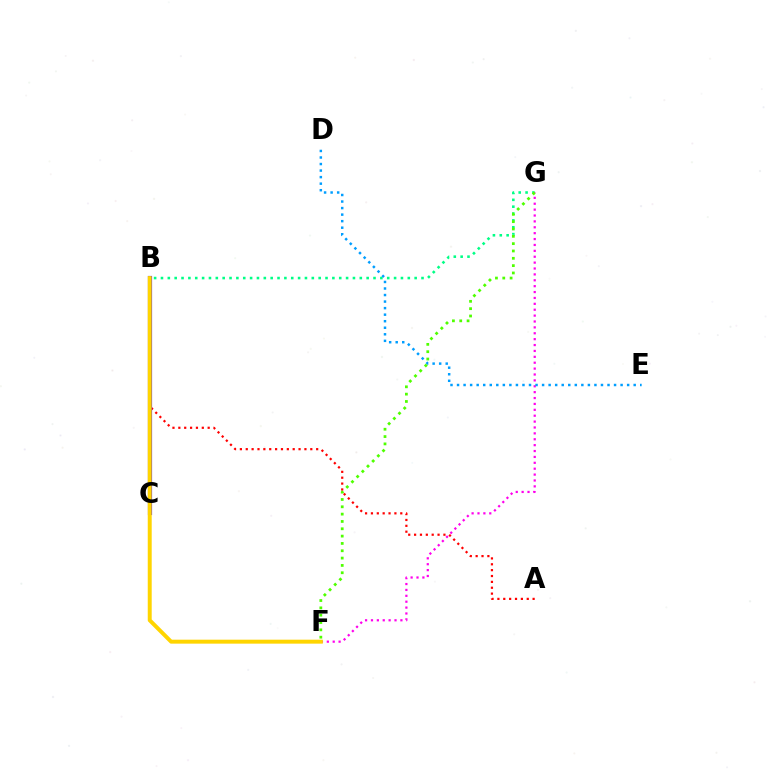{('B', 'G'): [{'color': '#00ff86', 'line_style': 'dotted', 'thickness': 1.86}], ('F', 'G'): [{'color': '#ff00ed', 'line_style': 'dotted', 'thickness': 1.6}, {'color': '#4fff00', 'line_style': 'dotted', 'thickness': 1.99}], ('D', 'E'): [{'color': '#009eff', 'line_style': 'dotted', 'thickness': 1.78}], ('A', 'B'): [{'color': '#ff0000', 'line_style': 'dotted', 'thickness': 1.59}], ('B', 'C'): [{'color': '#3700ff', 'line_style': 'solid', 'thickness': 3.0}], ('B', 'F'): [{'color': '#ffd500', 'line_style': 'solid', 'thickness': 2.85}]}